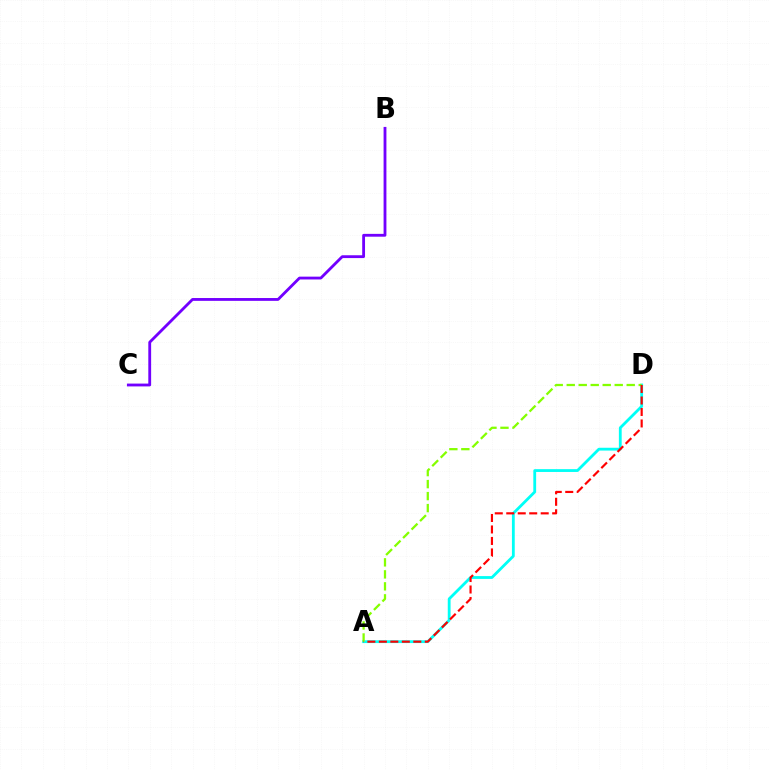{('A', 'D'): [{'color': '#00fff6', 'line_style': 'solid', 'thickness': 2.02}, {'color': '#84ff00', 'line_style': 'dashed', 'thickness': 1.63}, {'color': '#ff0000', 'line_style': 'dashed', 'thickness': 1.56}], ('B', 'C'): [{'color': '#7200ff', 'line_style': 'solid', 'thickness': 2.03}]}